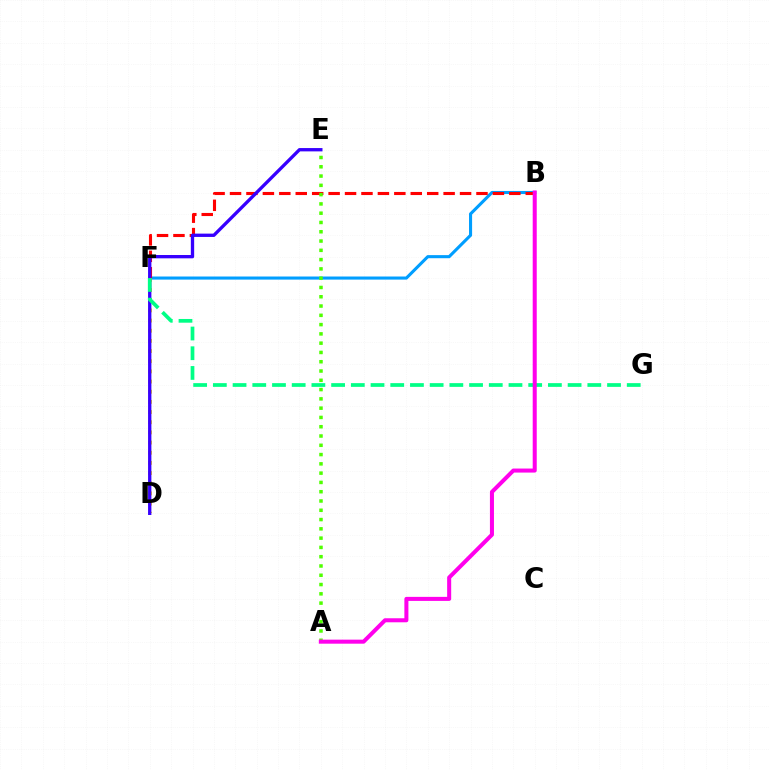{('B', 'F'): [{'color': '#009eff', 'line_style': 'solid', 'thickness': 2.22}, {'color': '#ff0000', 'line_style': 'dashed', 'thickness': 2.23}], ('D', 'F'): [{'color': '#ffd500', 'line_style': 'dotted', 'thickness': 2.76}], ('D', 'E'): [{'color': '#3700ff', 'line_style': 'solid', 'thickness': 2.39}], ('F', 'G'): [{'color': '#00ff86', 'line_style': 'dashed', 'thickness': 2.68}], ('A', 'E'): [{'color': '#4fff00', 'line_style': 'dotted', 'thickness': 2.52}], ('A', 'B'): [{'color': '#ff00ed', 'line_style': 'solid', 'thickness': 2.9}]}